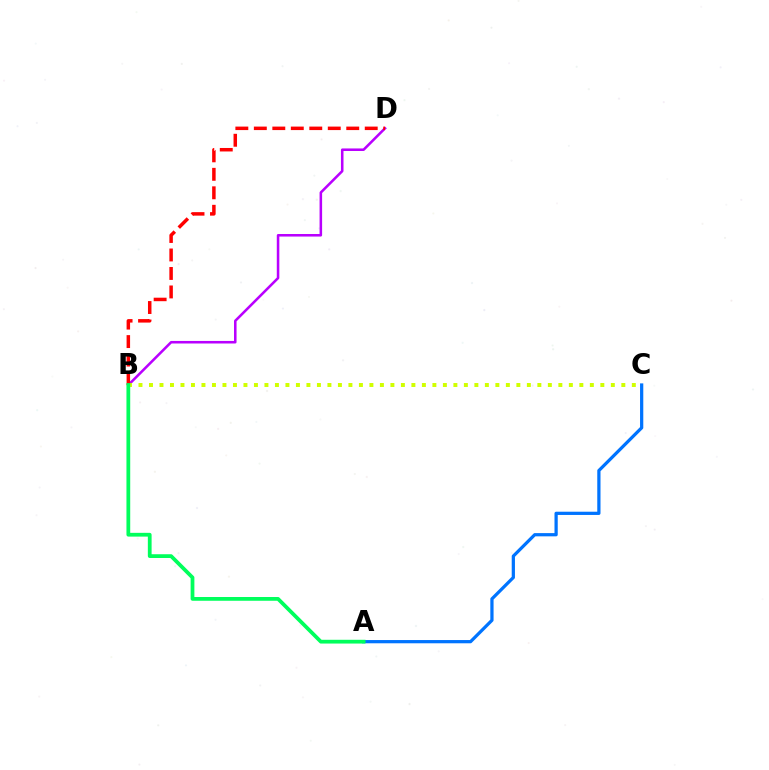{('B', 'D'): [{'color': '#b900ff', 'line_style': 'solid', 'thickness': 1.84}, {'color': '#ff0000', 'line_style': 'dashed', 'thickness': 2.51}], ('A', 'C'): [{'color': '#0074ff', 'line_style': 'solid', 'thickness': 2.33}], ('B', 'C'): [{'color': '#d1ff00', 'line_style': 'dotted', 'thickness': 2.85}], ('A', 'B'): [{'color': '#00ff5c', 'line_style': 'solid', 'thickness': 2.71}]}